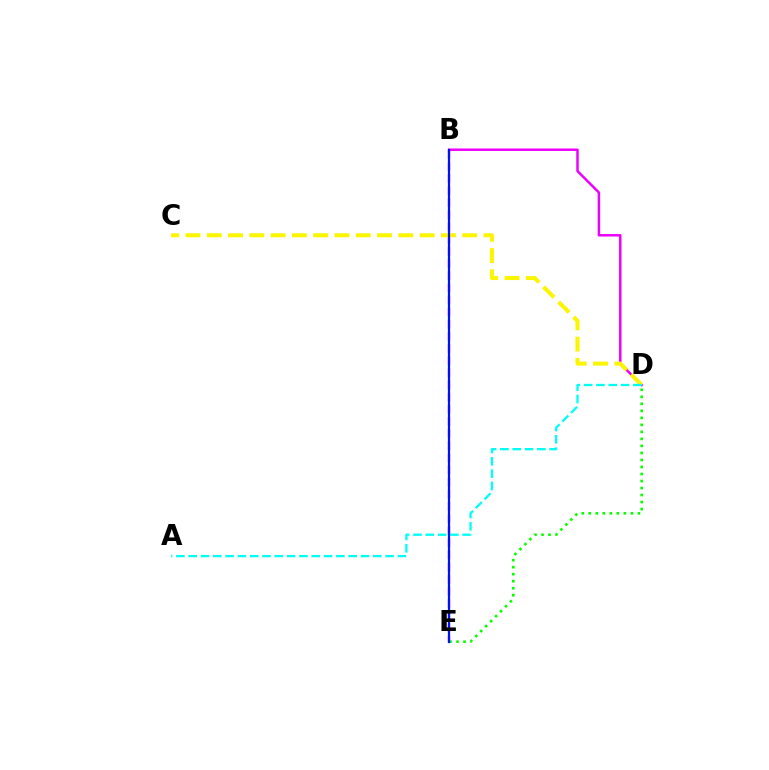{('B', 'D'): [{'color': '#ee00ff', 'line_style': 'solid', 'thickness': 1.79}], ('B', 'E'): [{'color': '#ff0000', 'line_style': 'dashed', 'thickness': 1.65}, {'color': '#0010ff', 'line_style': 'solid', 'thickness': 1.6}], ('C', 'D'): [{'color': '#fcf500', 'line_style': 'dashed', 'thickness': 2.89}], ('A', 'D'): [{'color': '#00fff6', 'line_style': 'dashed', 'thickness': 1.67}], ('D', 'E'): [{'color': '#08ff00', 'line_style': 'dotted', 'thickness': 1.91}]}